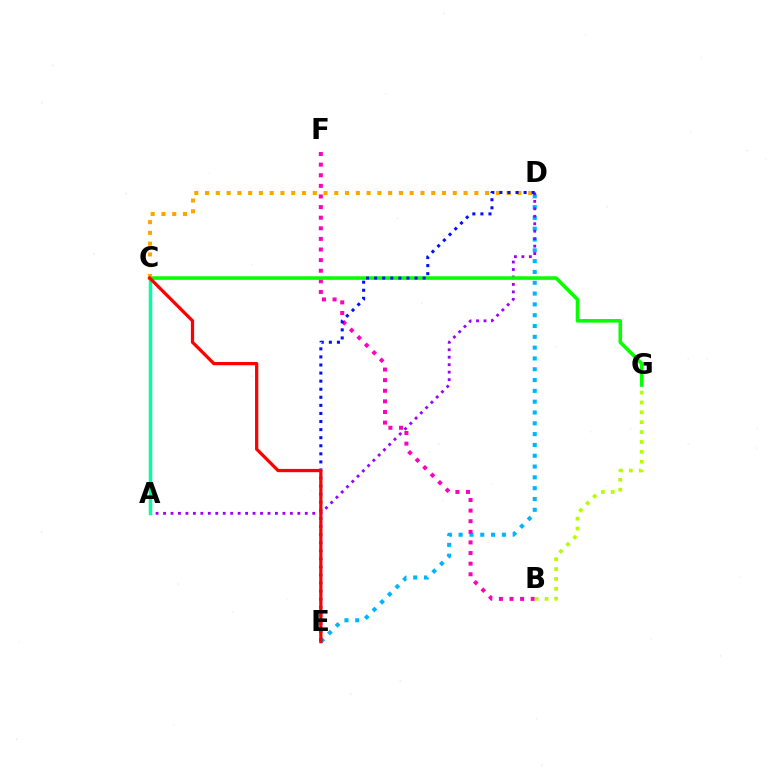{('D', 'E'): [{'color': '#00b5ff', 'line_style': 'dotted', 'thickness': 2.94}, {'color': '#0010ff', 'line_style': 'dotted', 'thickness': 2.19}], ('B', 'F'): [{'color': '#ff00bd', 'line_style': 'dotted', 'thickness': 2.88}], ('A', 'D'): [{'color': '#9b00ff', 'line_style': 'dotted', 'thickness': 2.03}], ('C', 'G'): [{'color': '#08ff00', 'line_style': 'solid', 'thickness': 2.58}], ('A', 'C'): [{'color': '#00ff9d', 'line_style': 'solid', 'thickness': 2.48}], ('C', 'D'): [{'color': '#ffa500', 'line_style': 'dotted', 'thickness': 2.93}], ('B', 'G'): [{'color': '#b3ff00', 'line_style': 'dotted', 'thickness': 2.68}], ('C', 'E'): [{'color': '#ff0000', 'line_style': 'solid', 'thickness': 2.34}]}